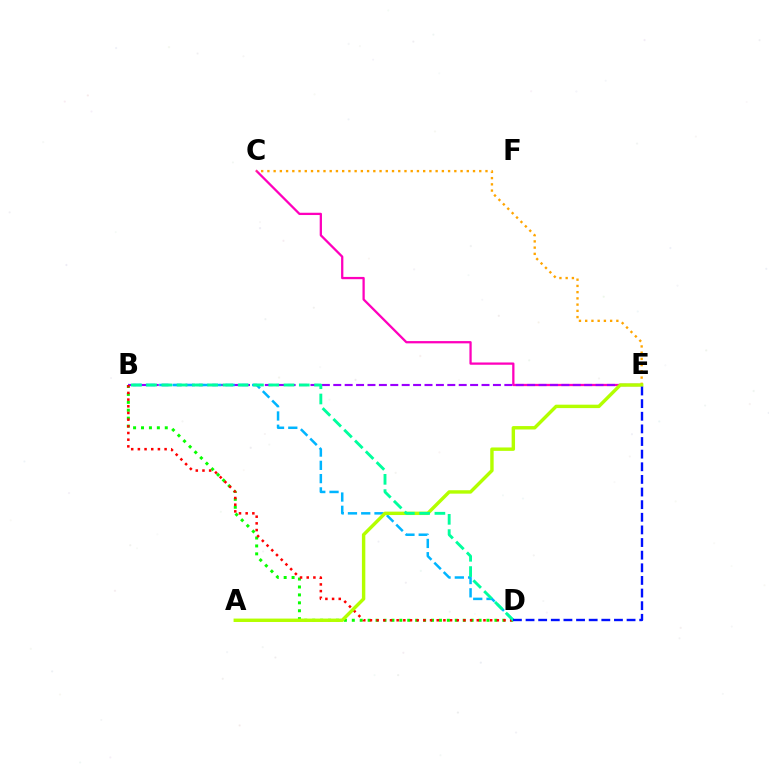{('C', 'E'): [{'color': '#ff00bd', 'line_style': 'solid', 'thickness': 1.64}, {'color': '#ffa500', 'line_style': 'dotted', 'thickness': 1.69}], ('B', 'D'): [{'color': '#08ff00', 'line_style': 'dotted', 'thickness': 2.15}, {'color': '#00b5ff', 'line_style': 'dashed', 'thickness': 1.8}, {'color': '#ff0000', 'line_style': 'dotted', 'thickness': 1.81}, {'color': '#00ff9d', 'line_style': 'dashed', 'thickness': 2.07}], ('B', 'E'): [{'color': '#9b00ff', 'line_style': 'dashed', 'thickness': 1.55}], ('A', 'E'): [{'color': '#b3ff00', 'line_style': 'solid', 'thickness': 2.46}], ('D', 'E'): [{'color': '#0010ff', 'line_style': 'dashed', 'thickness': 1.72}]}